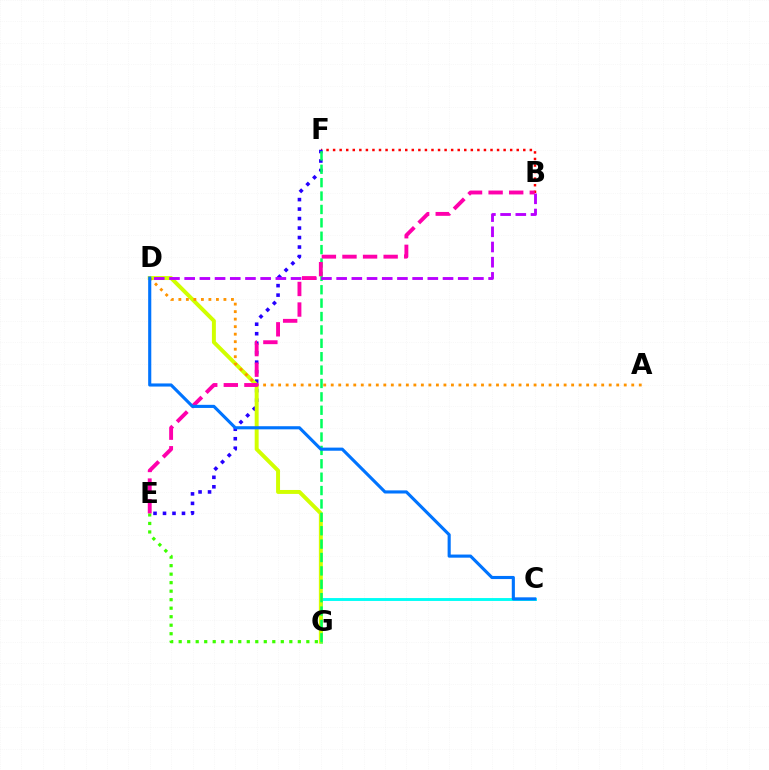{('C', 'G'): [{'color': '#00fff6', 'line_style': 'solid', 'thickness': 2.09}], ('B', 'F'): [{'color': '#ff0000', 'line_style': 'dotted', 'thickness': 1.78}], ('E', 'F'): [{'color': '#2500ff', 'line_style': 'dotted', 'thickness': 2.58}], ('D', 'G'): [{'color': '#d1ff00', 'line_style': 'solid', 'thickness': 2.84}], ('E', 'G'): [{'color': '#3dff00', 'line_style': 'dotted', 'thickness': 2.31}], ('A', 'D'): [{'color': '#ff9400', 'line_style': 'dotted', 'thickness': 2.04}], ('F', 'G'): [{'color': '#00ff5c', 'line_style': 'dashed', 'thickness': 1.82}], ('B', 'D'): [{'color': '#b900ff', 'line_style': 'dashed', 'thickness': 2.06}], ('B', 'E'): [{'color': '#ff00ac', 'line_style': 'dashed', 'thickness': 2.8}], ('C', 'D'): [{'color': '#0074ff', 'line_style': 'solid', 'thickness': 2.25}]}